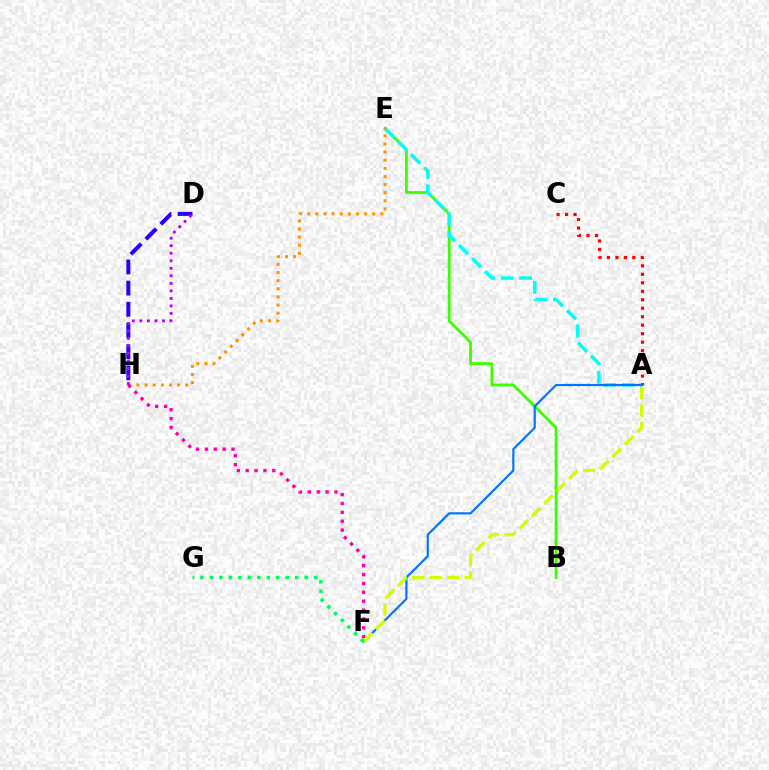{('B', 'E'): [{'color': '#3dff00', 'line_style': 'solid', 'thickness': 2.04}], ('A', 'C'): [{'color': '#ff0000', 'line_style': 'dotted', 'thickness': 2.3}], ('A', 'E'): [{'color': '#00fff6', 'line_style': 'dashed', 'thickness': 2.5}], ('E', 'H'): [{'color': '#ff9400', 'line_style': 'dotted', 'thickness': 2.21}], ('A', 'F'): [{'color': '#0074ff', 'line_style': 'solid', 'thickness': 1.56}, {'color': '#d1ff00', 'line_style': 'dashed', 'thickness': 2.38}], ('F', 'H'): [{'color': '#ff00ac', 'line_style': 'dotted', 'thickness': 2.41}], ('D', 'H'): [{'color': '#2500ff', 'line_style': 'dashed', 'thickness': 2.88}, {'color': '#b900ff', 'line_style': 'dotted', 'thickness': 2.04}], ('F', 'G'): [{'color': '#00ff5c', 'line_style': 'dotted', 'thickness': 2.57}]}